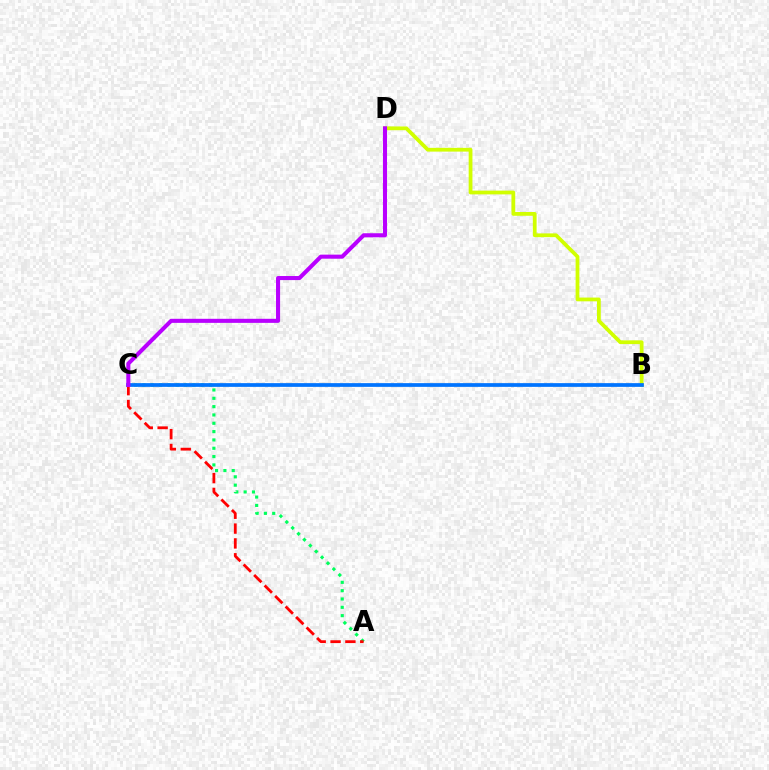{('A', 'C'): [{'color': '#00ff5c', 'line_style': 'dotted', 'thickness': 2.26}, {'color': '#ff0000', 'line_style': 'dashed', 'thickness': 2.02}], ('B', 'D'): [{'color': '#d1ff00', 'line_style': 'solid', 'thickness': 2.71}], ('B', 'C'): [{'color': '#0074ff', 'line_style': 'solid', 'thickness': 2.69}], ('C', 'D'): [{'color': '#b900ff', 'line_style': 'solid', 'thickness': 2.92}]}